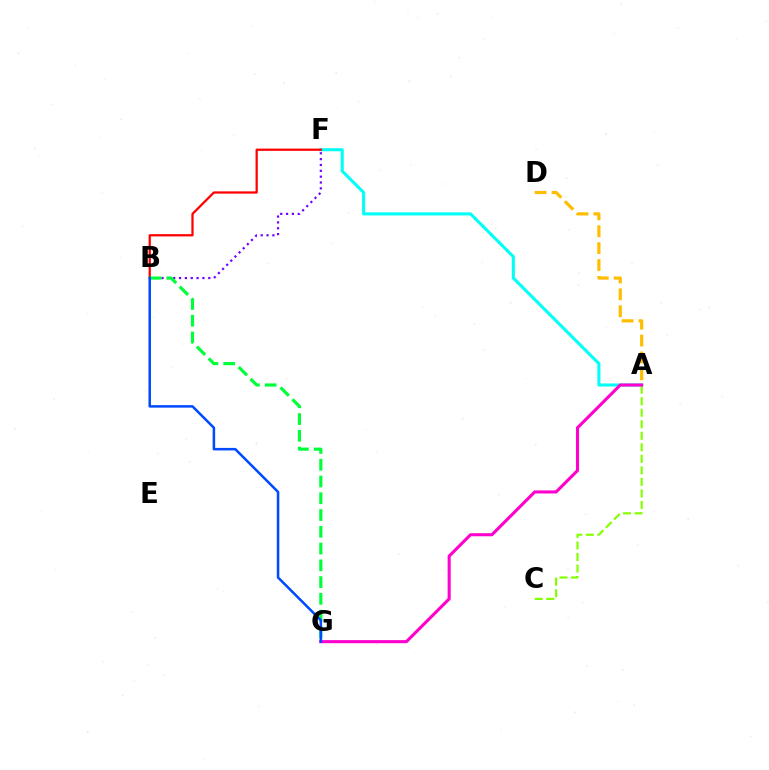{('B', 'F'): [{'color': '#7200ff', 'line_style': 'dotted', 'thickness': 1.59}, {'color': '#ff0000', 'line_style': 'solid', 'thickness': 1.63}], ('A', 'F'): [{'color': '#00fff6', 'line_style': 'solid', 'thickness': 2.21}], ('B', 'G'): [{'color': '#00ff39', 'line_style': 'dashed', 'thickness': 2.28}, {'color': '#004bff', 'line_style': 'solid', 'thickness': 1.82}], ('A', 'C'): [{'color': '#84ff00', 'line_style': 'dashed', 'thickness': 1.57}], ('A', 'D'): [{'color': '#ffbd00', 'line_style': 'dashed', 'thickness': 2.3}], ('A', 'G'): [{'color': '#ff00cf', 'line_style': 'solid', 'thickness': 2.22}]}